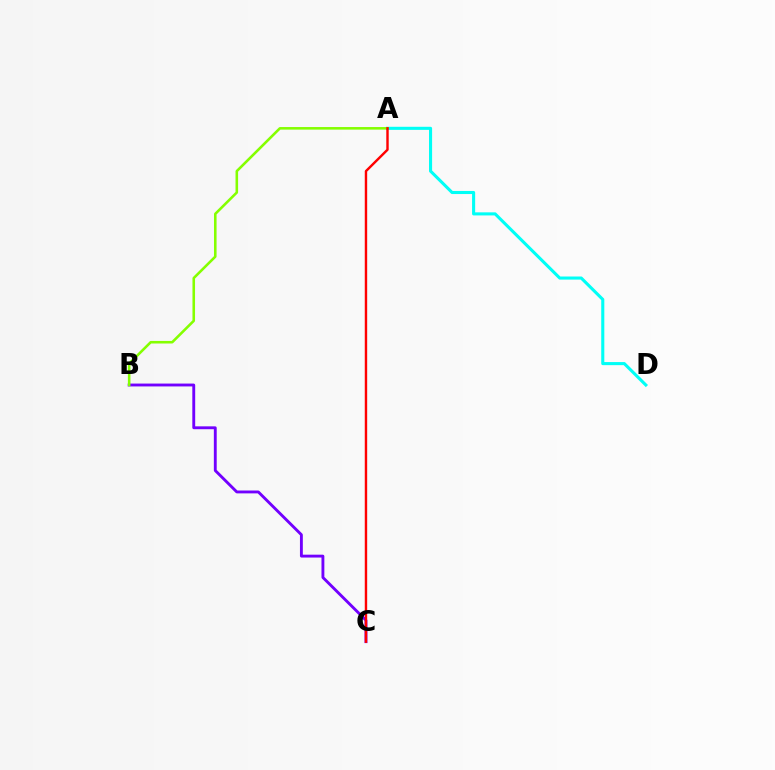{('A', 'D'): [{'color': '#00fff6', 'line_style': 'solid', 'thickness': 2.22}], ('B', 'C'): [{'color': '#7200ff', 'line_style': 'solid', 'thickness': 2.06}], ('A', 'B'): [{'color': '#84ff00', 'line_style': 'solid', 'thickness': 1.85}], ('A', 'C'): [{'color': '#ff0000', 'line_style': 'solid', 'thickness': 1.74}]}